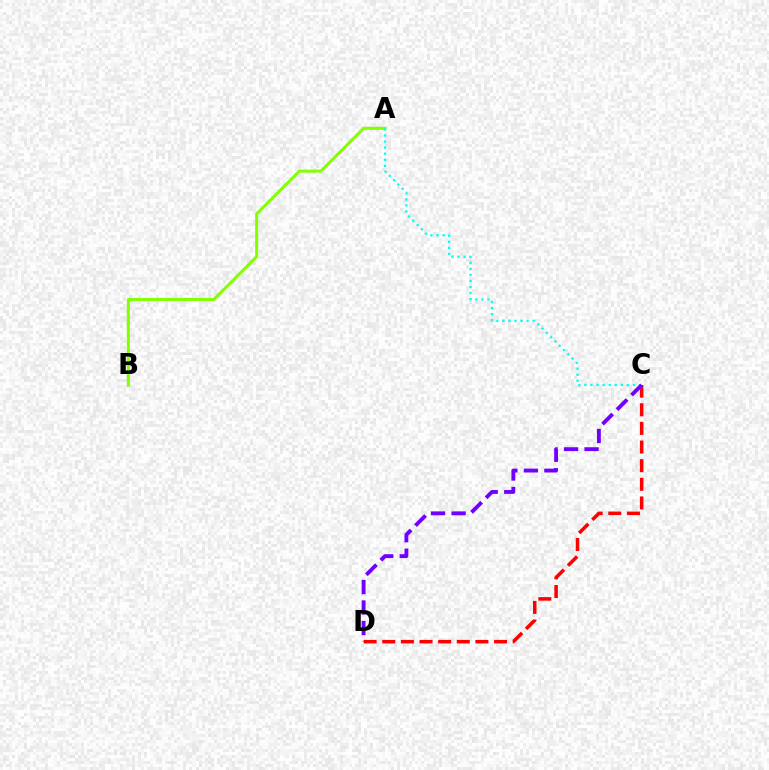{('C', 'D'): [{'color': '#ff0000', 'line_style': 'dashed', 'thickness': 2.53}, {'color': '#7200ff', 'line_style': 'dashed', 'thickness': 2.79}], ('A', 'B'): [{'color': '#84ff00', 'line_style': 'solid', 'thickness': 2.18}], ('A', 'C'): [{'color': '#00fff6', 'line_style': 'dotted', 'thickness': 1.65}]}